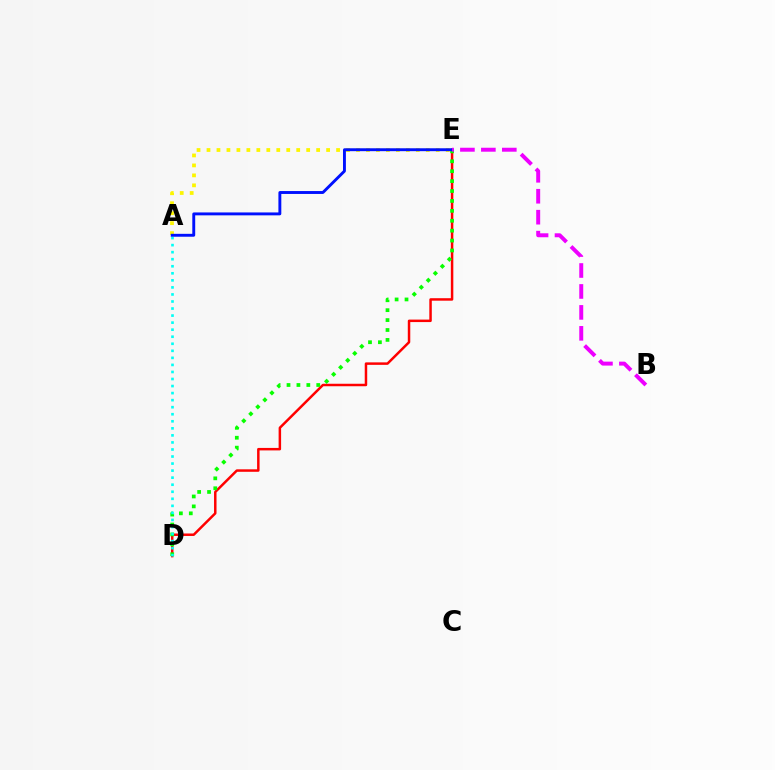{('A', 'E'): [{'color': '#fcf500', 'line_style': 'dotted', 'thickness': 2.71}, {'color': '#0010ff', 'line_style': 'solid', 'thickness': 2.09}], ('D', 'E'): [{'color': '#ff0000', 'line_style': 'solid', 'thickness': 1.79}, {'color': '#08ff00', 'line_style': 'dotted', 'thickness': 2.69}], ('A', 'D'): [{'color': '#00fff6', 'line_style': 'dotted', 'thickness': 1.91}], ('B', 'E'): [{'color': '#ee00ff', 'line_style': 'dashed', 'thickness': 2.85}]}